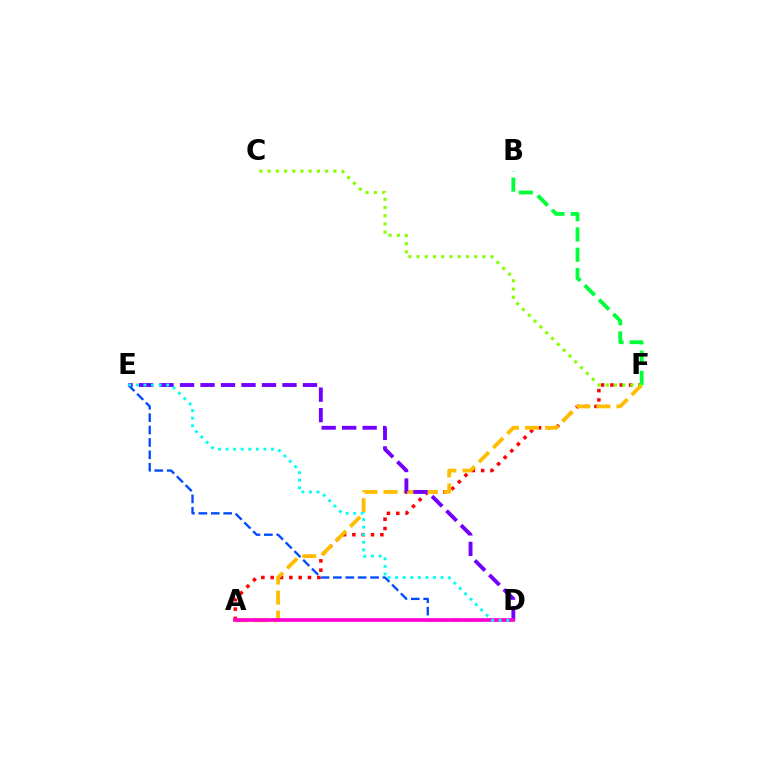{('A', 'F'): [{'color': '#ff0000', 'line_style': 'dotted', 'thickness': 2.53}, {'color': '#ffbd00', 'line_style': 'dashed', 'thickness': 2.73}], ('B', 'F'): [{'color': '#00ff39', 'line_style': 'dashed', 'thickness': 2.76}], ('D', 'E'): [{'color': '#7200ff', 'line_style': 'dashed', 'thickness': 2.78}, {'color': '#004bff', 'line_style': 'dashed', 'thickness': 1.68}, {'color': '#00fff6', 'line_style': 'dotted', 'thickness': 2.06}], ('C', 'F'): [{'color': '#84ff00', 'line_style': 'dotted', 'thickness': 2.23}], ('A', 'D'): [{'color': '#ff00cf', 'line_style': 'solid', 'thickness': 2.66}]}